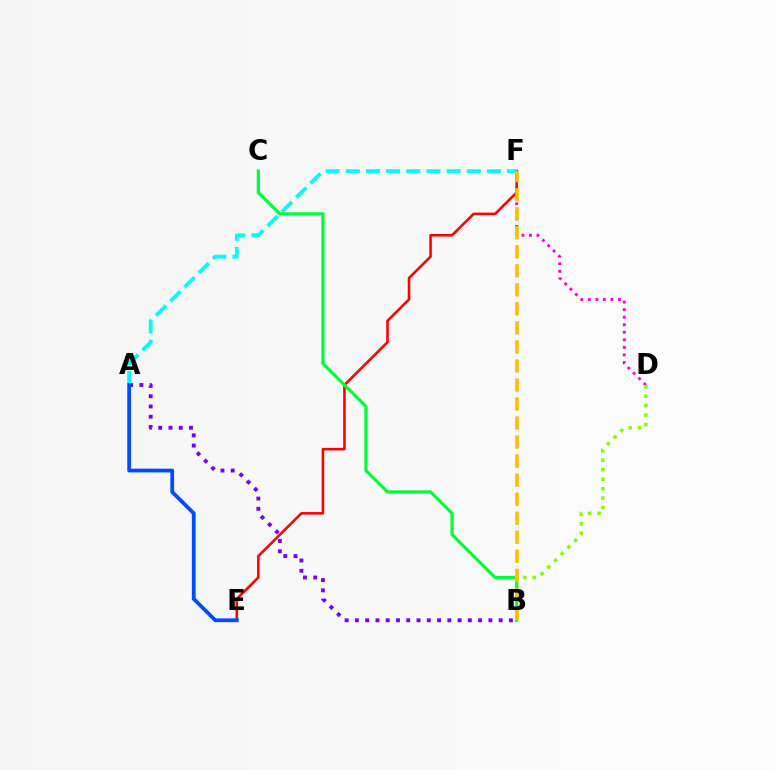{('D', 'F'): [{'color': '#ff00cf', 'line_style': 'dotted', 'thickness': 2.05}], ('E', 'F'): [{'color': '#ff0000', 'line_style': 'solid', 'thickness': 1.86}], ('A', 'B'): [{'color': '#7200ff', 'line_style': 'dotted', 'thickness': 2.79}], ('A', 'F'): [{'color': '#00fff6', 'line_style': 'dashed', 'thickness': 2.74}], ('B', 'D'): [{'color': '#84ff00', 'line_style': 'dotted', 'thickness': 2.57}], ('B', 'C'): [{'color': '#00ff39', 'line_style': 'solid', 'thickness': 2.31}], ('B', 'F'): [{'color': '#ffbd00', 'line_style': 'dashed', 'thickness': 2.59}], ('A', 'E'): [{'color': '#004bff', 'line_style': 'solid', 'thickness': 2.73}]}